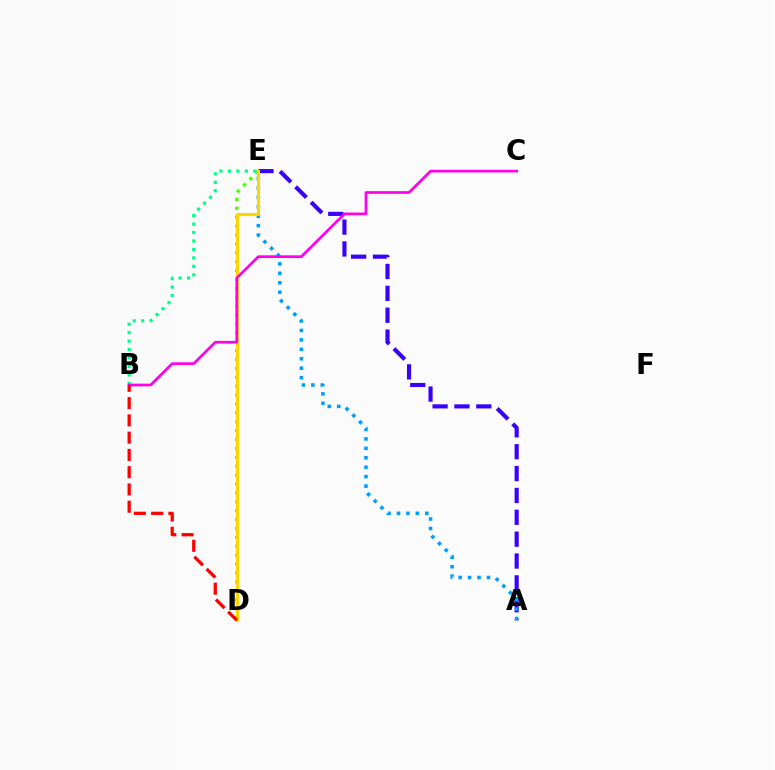{('A', 'E'): [{'color': '#3700ff', 'line_style': 'dashed', 'thickness': 2.97}, {'color': '#009eff', 'line_style': 'dotted', 'thickness': 2.56}], ('D', 'E'): [{'color': '#4fff00', 'line_style': 'dotted', 'thickness': 2.42}, {'color': '#ffd500', 'line_style': 'solid', 'thickness': 2.24}], ('B', 'E'): [{'color': '#00ff86', 'line_style': 'dotted', 'thickness': 2.3}], ('B', 'C'): [{'color': '#ff00ed', 'line_style': 'solid', 'thickness': 1.94}], ('B', 'D'): [{'color': '#ff0000', 'line_style': 'dashed', 'thickness': 2.35}]}